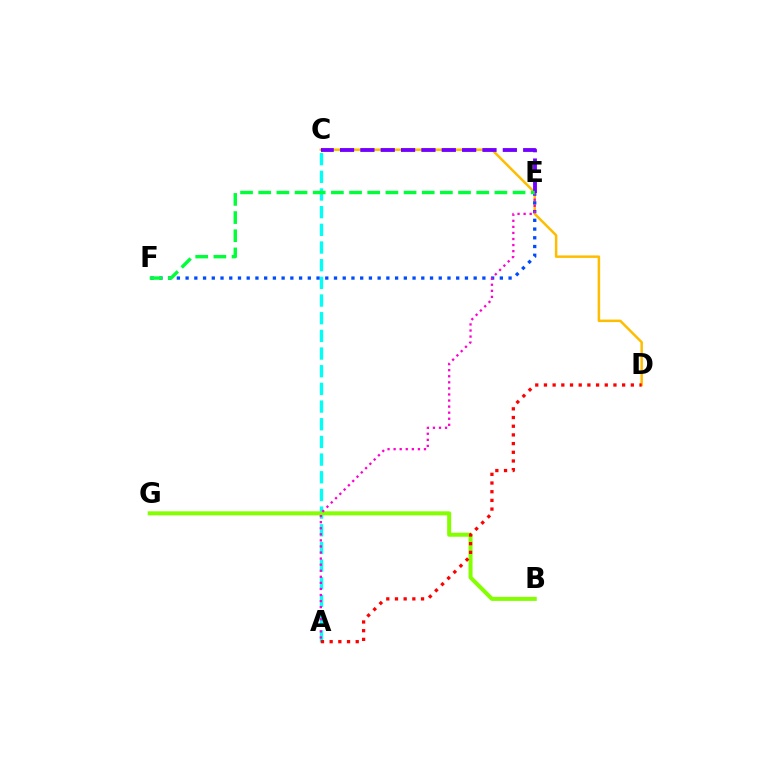{('C', 'D'): [{'color': '#ffbd00', 'line_style': 'solid', 'thickness': 1.8}], ('A', 'C'): [{'color': '#00fff6', 'line_style': 'dashed', 'thickness': 2.4}], ('B', 'G'): [{'color': '#84ff00', 'line_style': 'solid', 'thickness': 2.9}], ('A', 'D'): [{'color': '#ff0000', 'line_style': 'dotted', 'thickness': 2.36}], ('E', 'F'): [{'color': '#004bff', 'line_style': 'dotted', 'thickness': 2.37}, {'color': '#00ff39', 'line_style': 'dashed', 'thickness': 2.47}], ('A', 'E'): [{'color': '#ff00cf', 'line_style': 'dotted', 'thickness': 1.65}], ('C', 'E'): [{'color': '#7200ff', 'line_style': 'dashed', 'thickness': 2.76}]}